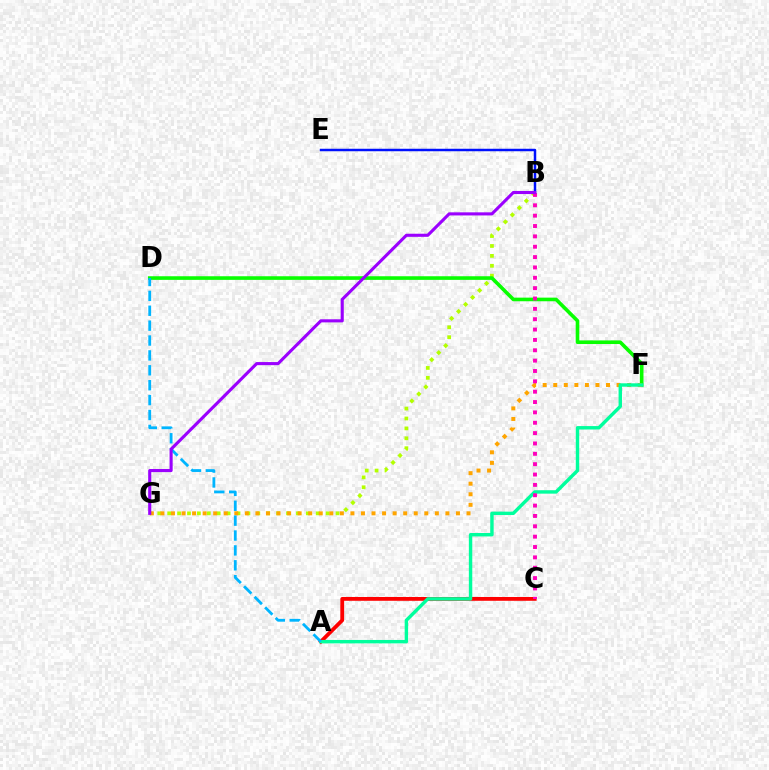{('B', 'G'): [{'color': '#b3ff00', 'line_style': 'dotted', 'thickness': 2.69}, {'color': '#9b00ff', 'line_style': 'solid', 'thickness': 2.23}], ('B', 'E'): [{'color': '#0010ff', 'line_style': 'solid', 'thickness': 1.78}], ('D', 'F'): [{'color': '#08ff00', 'line_style': 'solid', 'thickness': 2.61}], ('F', 'G'): [{'color': '#ffa500', 'line_style': 'dotted', 'thickness': 2.87}], ('A', 'C'): [{'color': '#ff0000', 'line_style': 'solid', 'thickness': 2.74}], ('A', 'F'): [{'color': '#00ff9d', 'line_style': 'solid', 'thickness': 2.46}], ('A', 'D'): [{'color': '#00b5ff', 'line_style': 'dashed', 'thickness': 2.02}], ('B', 'C'): [{'color': '#ff00bd', 'line_style': 'dotted', 'thickness': 2.81}]}